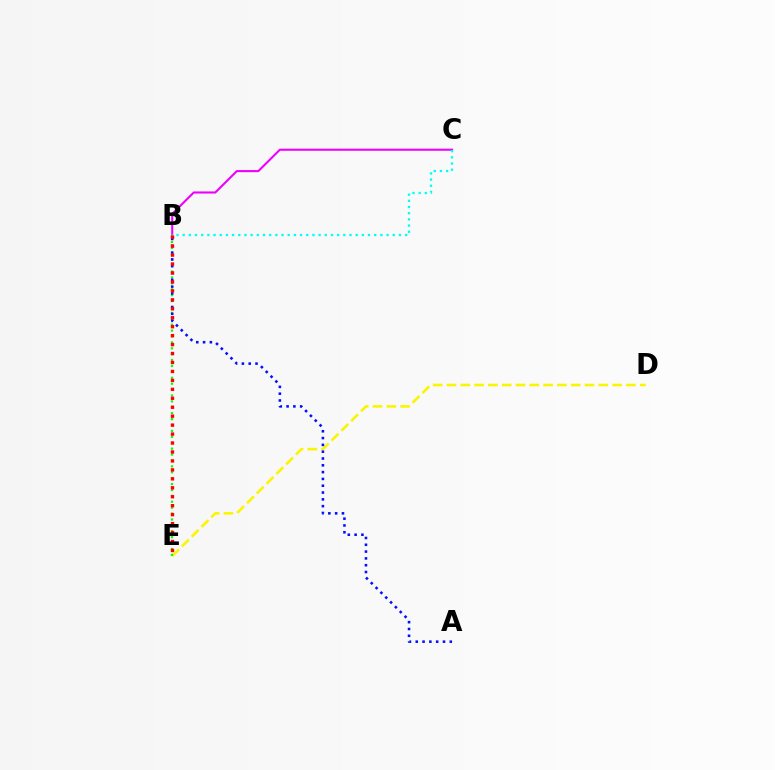{('B', 'C'): [{'color': '#ee00ff', 'line_style': 'solid', 'thickness': 1.51}, {'color': '#00fff6', 'line_style': 'dotted', 'thickness': 1.68}], ('D', 'E'): [{'color': '#fcf500', 'line_style': 'dashed', 'thickness': 1.87}], ('B', 'E'): [{'color': '#08ff00', 'line_style': 'dotted', 'thickness': 1.6}, {'color': '#ff0000', 'line_style': 'dotted', 'thickness': 2.43}], ('A', 'B'): [{'color': '#0010ff', 'line_style': 'dotted', 'thickness': 1.85}]}